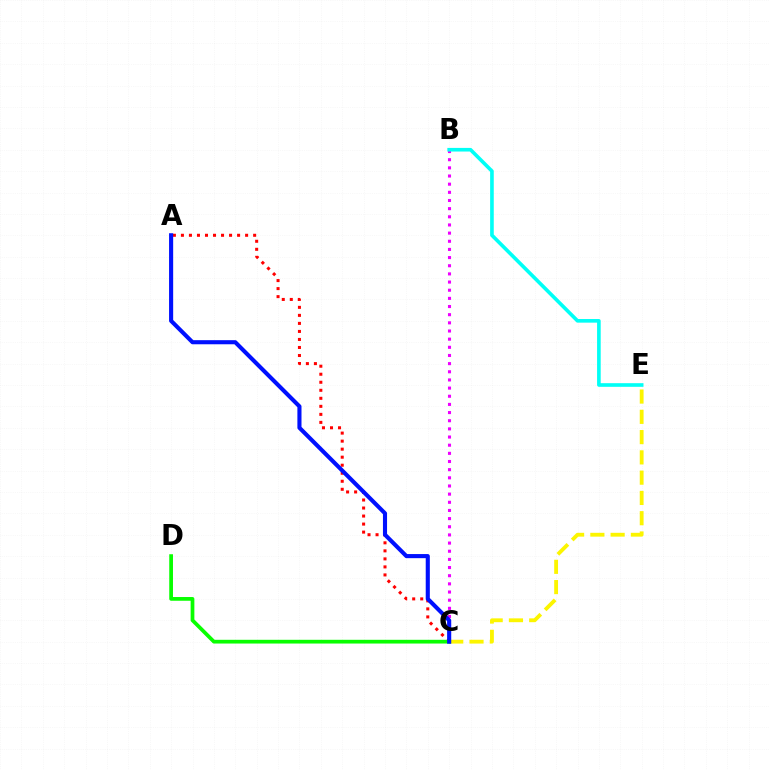{('B', 'C'): [{'color': '#ee00ff', 'line_style': 'dotted', 'thickness': 2.22}], ('C', 'E'): [{'color': '#fcf500', 'line_style': 'dashed', 'thickness': 2.75}], ('A', 'C'): [{'color': '#ff0000', 'line_style': 'dotted', 'thickness': 2.18}, {'color': '#0010ff', 'line_style': 'solid', 'thickness': 2.96}], ('B', 'E'): [{'color': '#00fff6', 'line_style': 'solid', 'thickness': 2.61}], ('C', 'D'): [{'color': '#08ff00', 'line_style': 'solid', 'thickness': 2.69}]}